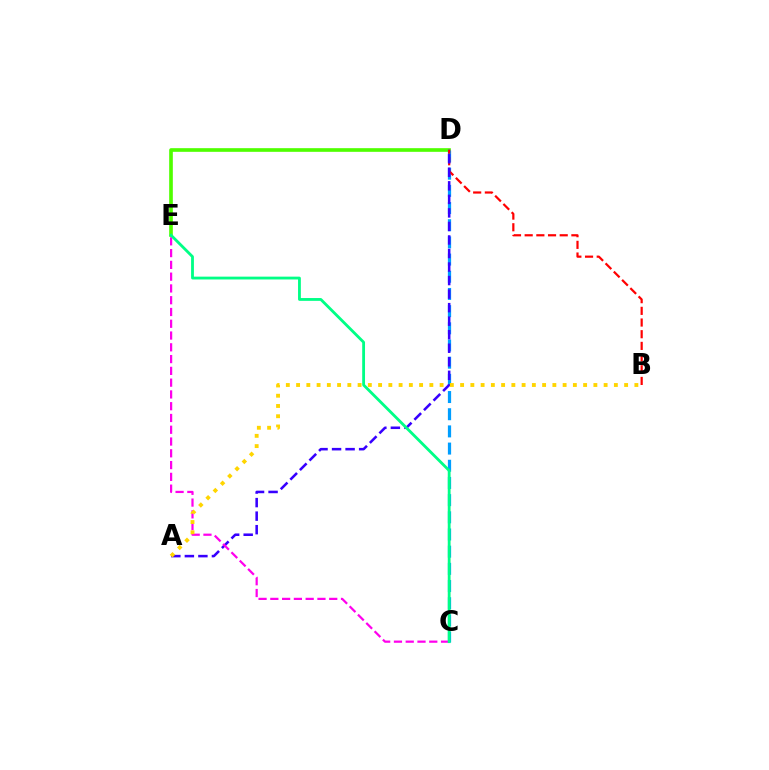{('D', 'E'): [{'color': '#4fff00', 'line_style': 'solid', 'thickness': 2.63}], ('C', 'D'): [{'color': '#009eff', 'line_style': 'dashed', 'thickness': 2.33}], ('B', 'D'): [{'color': '#ff0000', 'line_style': 'dashed', 'thickness': 1.59}], ('A', 'D'): [{'color': '#3700ff', 'line_style': 'dashed', 'thickness': 1.84}], ('C', 'E'): [{'color': '#ff00ed', 'line_style': 'dashed', 'thickness': 1.6}, {'color': '#00ff86', 'line_style': 'solid', 'thickness': 2.03}], ('A', 'B'): [{'color': '#ffd500', 'line_style': 'dotted', 'thickness': 2.79}]}